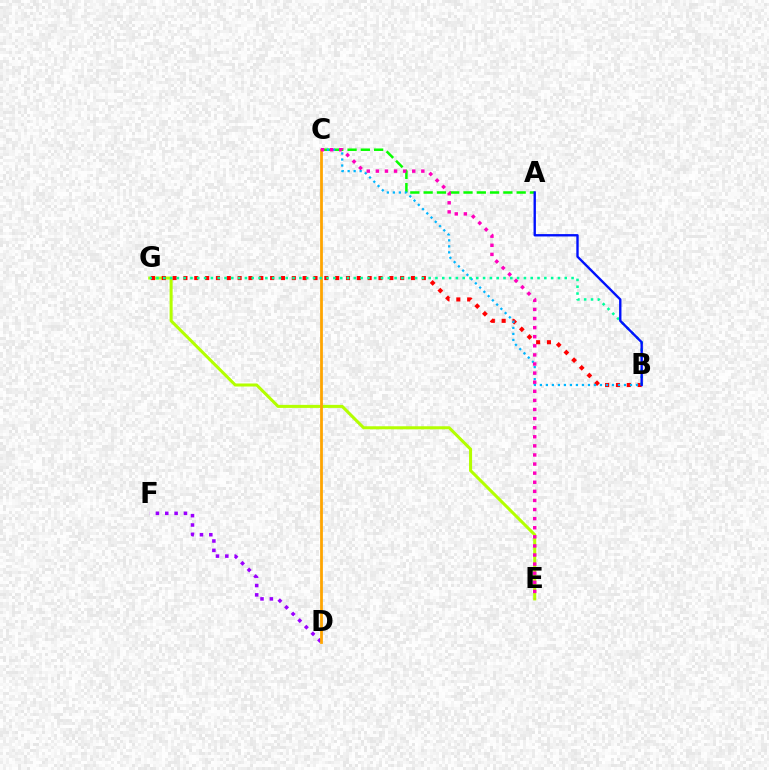{('D', 'F'): [{'color': '#9b00ff', 'line_style': 'dotted', 'thickness': 2.54}], ('A', 'C'): [{'color': '#08ff00', 'line_style': 'dashed', 'thickness': 1.81}], ('E', 'G'): [{'color': '#b3ff00', 'line_style': 'solid', 'thickness': 2.19}], ('B', 'G'): [{'color': '#ff0000', 'line_style': 'dotted', 'thickness': 2.94}, {'color': '#00ff9d', 'line_style': 'dotted', 'thickness': 1.85}], ('B', 'C'): [{'color': '#00b5ff', 'line_style': 'dotted', 'thickness': 1.63}], ('C', 'D'): [{'color': '#ffa500', 'line_style': 'solid', 'thickness': 1.99}], ('C', 'E'): [{'color': '#ff00bd', 'line_style': 'dotted', 'thickness': 2.47}], ('A', 'B'): [{'color': '#0010ff', 'line_style': 'solid', 'thickness': 1.7}]}